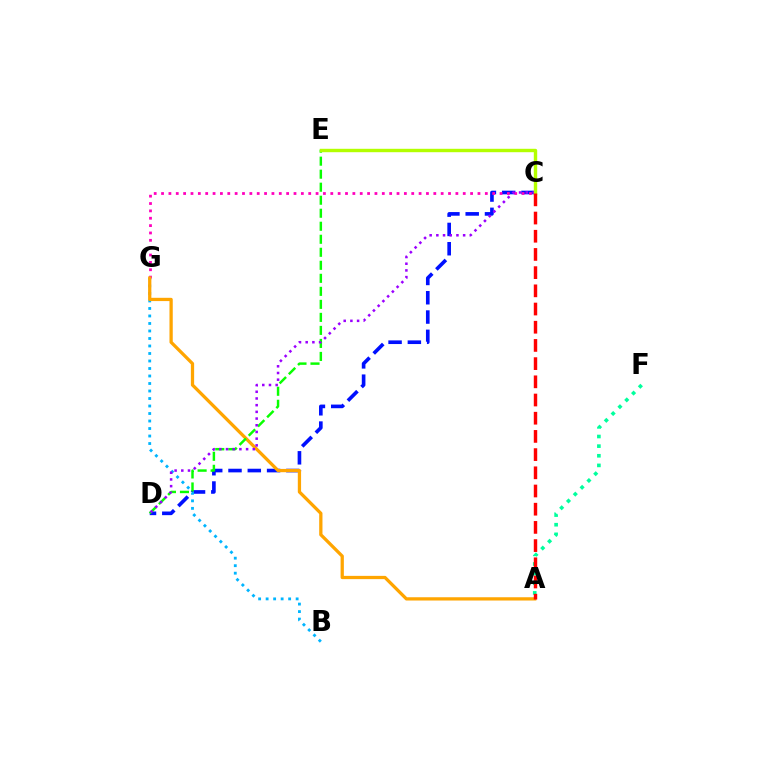{('C', 'D'): [{'color': '#0010ff', 'line_style': 'dashed', 'thickness': 2.62}, {'color': '#9b00ff', 'line_style': 'dotted', 'thickness': 1.82}], ('B', 'G'): [{'color': '#00b5ff', 'line_style': 'dotted', 'thickness': 2.04}], ('C', 'G'): [{'color': '#ff00bd', 'line_style': 'dotted', 'thickness': 2.0}], ('A', 'G'): [{'color': '#ffa500', 'line_style': 'solid', 'thickness': 2.35}], ('D', 'E'): [{'color': '#08ff00', 'line_style': 'dashed', 'thickness': 1.77}], ('A', 'F'): [{'color': '#00ff9d', 'line_style': 'dotted', 'thickness': 2.62}], ('C', 'E'): [{'color': '#b3ff00', 'line_style': 'solid', 'thickness': 2.45}], ('A', 'C'): [{'color': '#ff0000', 'line_style': 'dashed', 'thickness': 2.47}]}